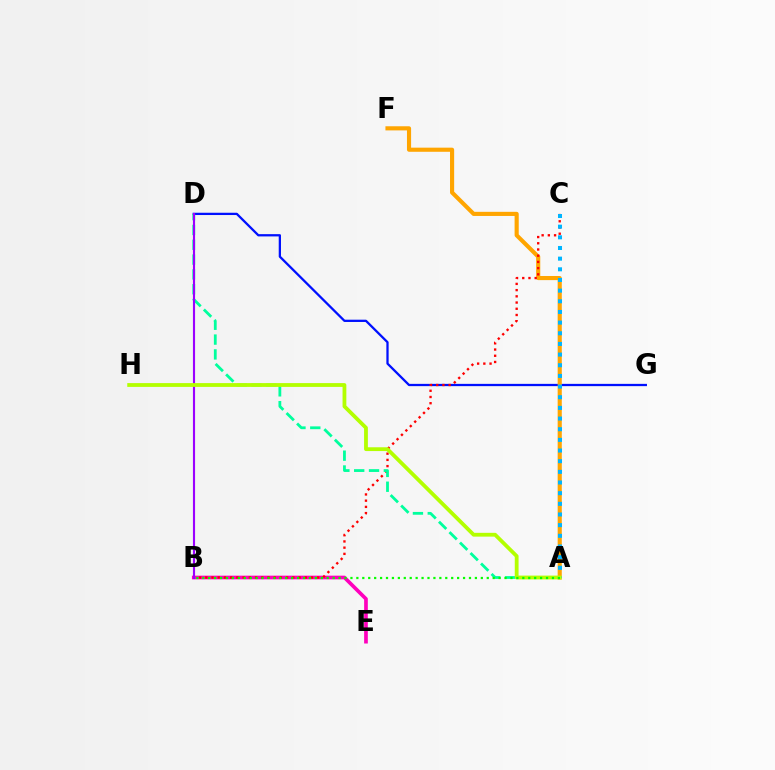{('B', 'E'): [{'color': '#ff00bd', 'line_style': 'solid', 'thickness': 2.64}], ('D', 'G'): [{'color': '#0010ff', 'line_style': 'solid', 'thickness': 1.64}], ('A', 'F'): [{'color': '#ffa500', 'line_style': 'solid', 'thickness': 2.97}], ('B', 'C'): [{'color': '#ff0000', 'line_style': 'dotted', 'thickness': 1.69}], ('A', 'D'): [{'color': '#00ff9d', 'line_style': 'dashed', 'thickness': 2.01}], ('A', 'C'): [{'color': '#00b5ff', 'line_style': 'dotted', 'thickness': 2.9}], ('B', 'D'): [{'color': '#9b00ff', 'line_style': 'solid', 'thickness': 1.53}], ('A', 'H'): [{'color': '#b3ff00', 'line_style': 'solid', 'thickness': 2.73}], ('A', 'B'): [{'color': '#08ff00', 'line_style': 'dotted', 'thickness': 1.61}]}